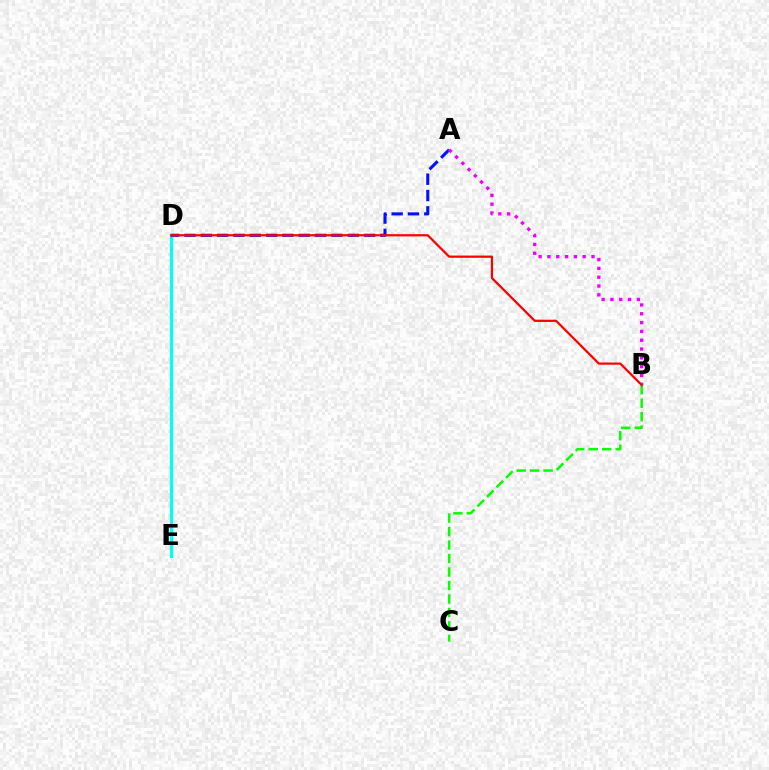{('B', 'C'): [{'color': '#08ff00', 'line_style': 'dashed', 'thickness': 1.83}], ('D', 'E'): [{'color': '#fcf500', 'line_style': 'dotted', 'thickness': 2.36}, {'color': '#00fff6', 'line_style': 'solid', 'thickness': 2.35}], ('A', 'D'): [{'color': '#0010ff', 'line_style': 'dashed', 'thickness': 2.22}], ('A', 'B'): [{'color': '#ee00ff', 'line_style': 'dotted', 'thickness': 2.39}], ('B', 'D'): [{'color': '#ff0000', 'line_style': 'solid', 'thickness': 1.61}]}